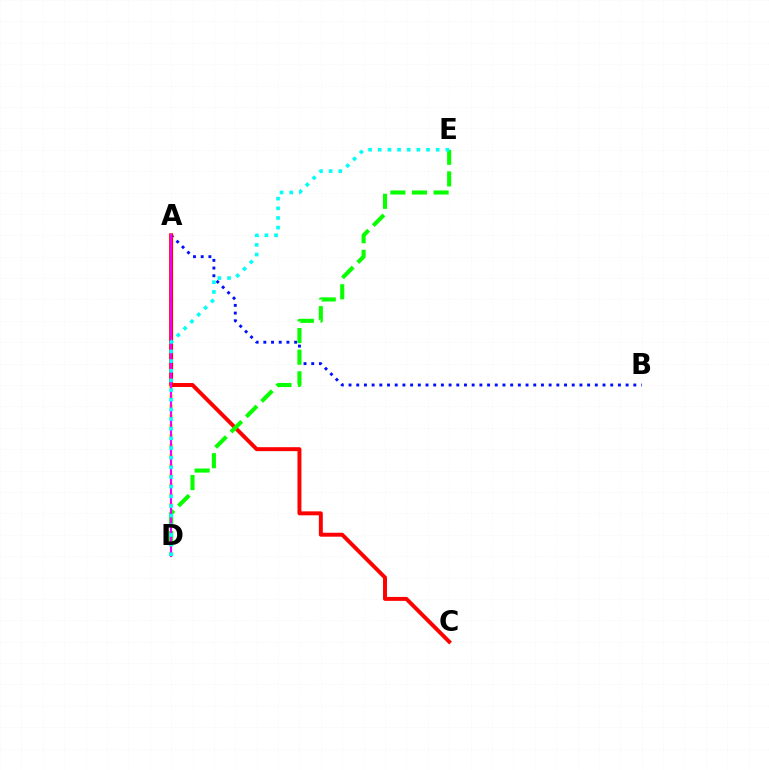{('A', 'B'): [{'color': '#0010ff', 'line_style': 'dotted', 'thickness': 2.09}], ('A', 'D'): [{'color': '#fcf500', 'line_style': 'dotted', 'thickness': 2.68}, {'color': '#ee00ff', 'line_style': 'solid', 'thickness': 1.54}], ('A', 'C'): [{'color': '#ff0000', 'line_style': 'solid', 'thickness': 2.84}], ('D', 'E'): [{'color': '#08ff00', 'line_style': 'dashed', 'thickness': 2.94}, {'color': '#00fff6', 'line_style': 'dotted', 'thickness': 2.62}]}